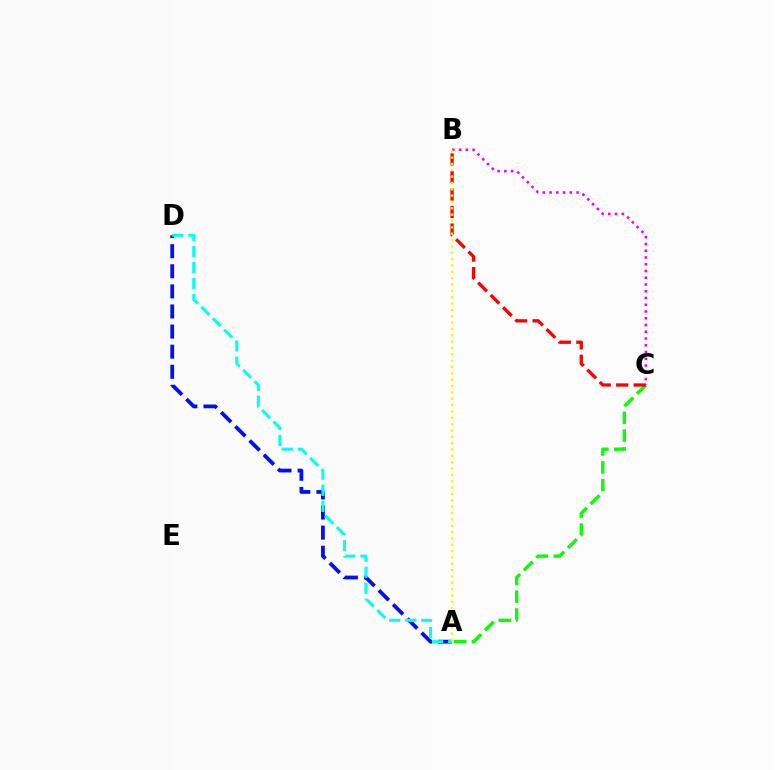{('A', 'D'): [{'color': '#0010ff', 'line_style': 'dashed', 'thickness': 2.73}, {'color': '#00fff6', 'line_style': 'dashed', 'thickness': 2.18}], ('A', 'C'): [{'color': '#08ff00', 'line_style': 'dashed', 'thickness': 2.41}], ('B', 'C'): [{'color': '#ff0000', 'line_style': 'dashed', 'thickness': 2.38}, {'color': '#ee00ff', 'line_style': 'dotted', 'thickness': 1.84}], ('A', 'B'): [{'color': '#fcf500', 'line_style': 'dotted', 'thickness': 1.72}]}